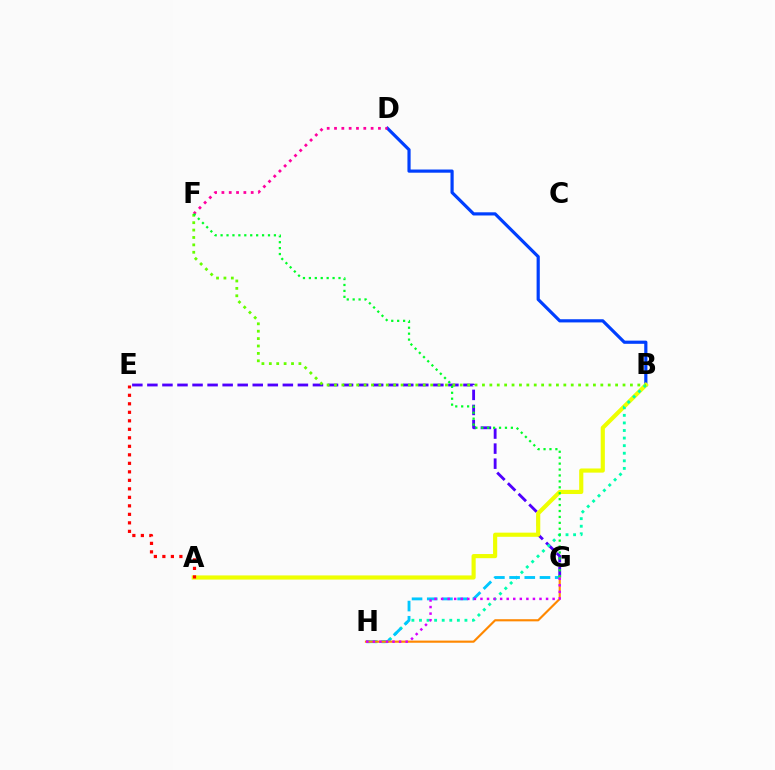{('E', 'G'): [{'color': '#4f00ff', 'line_style': 'dashed', 'thickness': 2.04}], ('B', 'D'): [{'color': '#003fff', 'line_style': 'solid', 'thickness': 2.29}], ('A', 'B'): [{'color': '#eeff00', 'line_style': 'solid', 'thickness': 2.99}], ('B', 'H'): [{'color': '#00ffaf', 'line_style': 'dotted', 'thickness': 2.06}], ('D', 'F'): [{'color': '#ff00a0', 'line_style': 'dotted', 'thickness': 1.99}], ('A', 'E'): [{'color': '#ff0000', 'line_style': 'dotted', 'thickness': 2.31}], ('G', 'H'): [{'color': '#00c7ff', 'line_style': 'dashed', 'thickness': 2.06}, {'color': '#ff8800', 'line_style': 'solid', 'thickness': 1.55}, {'color': '#d600ff', 'line_style': 'dotted', 'thickness': 1.78}], ('B', 'F'): [{'color': '#66ff00', 'line_style': 'dotted', 'thickness': 2.01}], ('F', 'G'): [{'color': '#00ff27', 'line_style': 'dotted', 'thickness': 1.61}]}